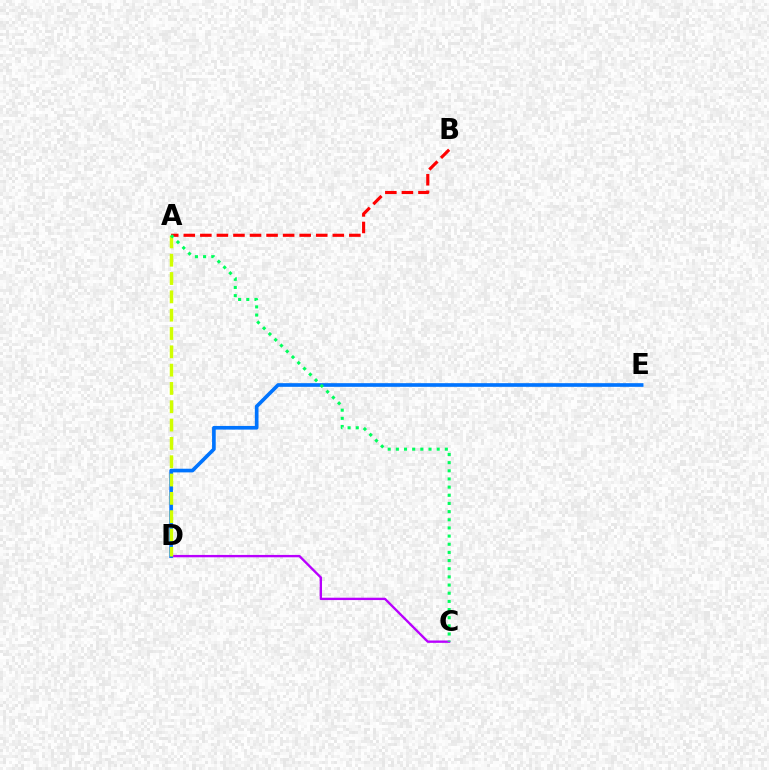{('A', 'B'): [{'color': '#ff0000', 'line_style': 'dashed', 'thickness': 2.25}], ('C', 'D'): [{'color': '#b900ff', 'line_style': 'solid', 'thickness': 1.7}], ('D', 'E'): [{'color': '#0074ff', 'line_style': 'solid', 'thickness': 2.63}], ('A', 'D'): [{'color': '#d1ff00', 'line_style': 'dashed', 'thickness': 2.49}], ('A', 'C'): [{'color': '#00ff5c', 'line_style': 'dotted', 'thickness': 2.22}]}